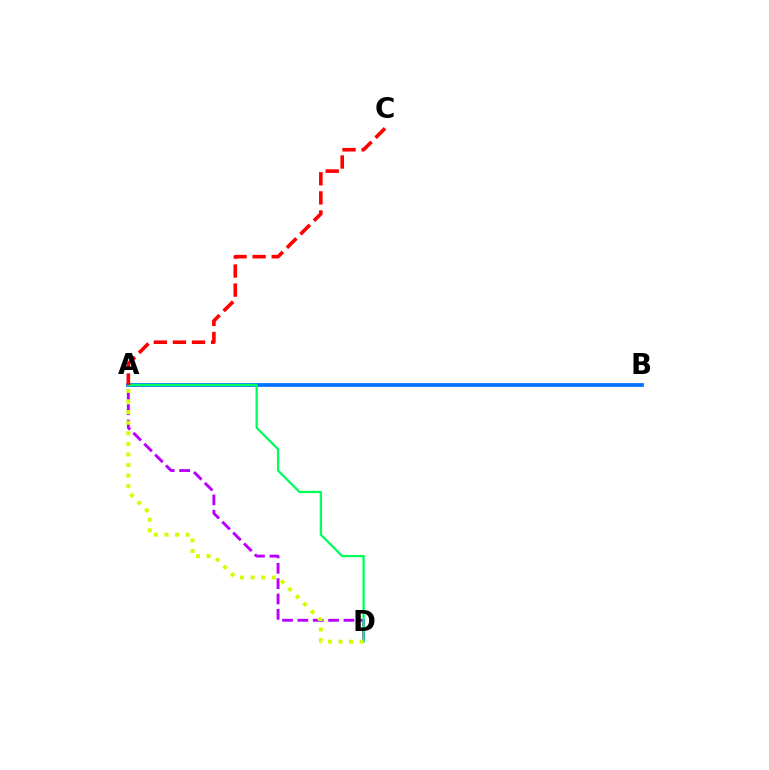{('A', 'B'): [{'color': '#0074ff', 'line_style': 'solid', 'thickness': 2.7}], ('A', 'D'): [{'color': '#b900ff', 'line_style': 'dashed', 'thickness': 2.09}, {'color': '#00ff5c', 'line_style': 'solid', 'thickness': 1.64}, {'color': '#d1ff00', 'line_style': 'dotted', 'thickness': 2.88}], ('A', 'C'): [{'color': '#ff0000', 'line_style': 'dashed', 'thickness': 2.59}]}